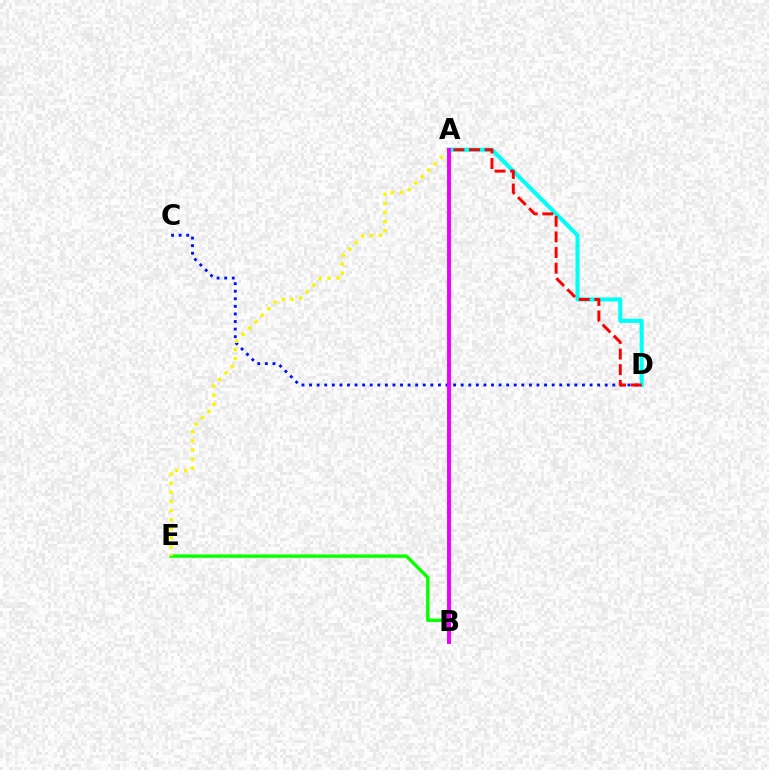{('C', 'D'): [{'color': '#0010ff', 'line_style': 'dotted', 'thickness': 2.06}], ('A', 'D'): [{'color': '#00fff6', 'line_style': 'solid', 'thickness': 2.92}, {'color': '#ff0000', 'line_style': 'dashed', 'thickness': 2.12}], ('B', 'E'): [{'color': '#08ff00', 'line_style': 'solid', 'thickness': 2.42}], ('A', 'E'): [{'color': '#fcf500', 'line_style': 'dotted', 'thickness': 2.47}], ('A', 'B'): [{'color': '#ee00ff', 'line_style': 'solid', 'thickness': 2.83}]}